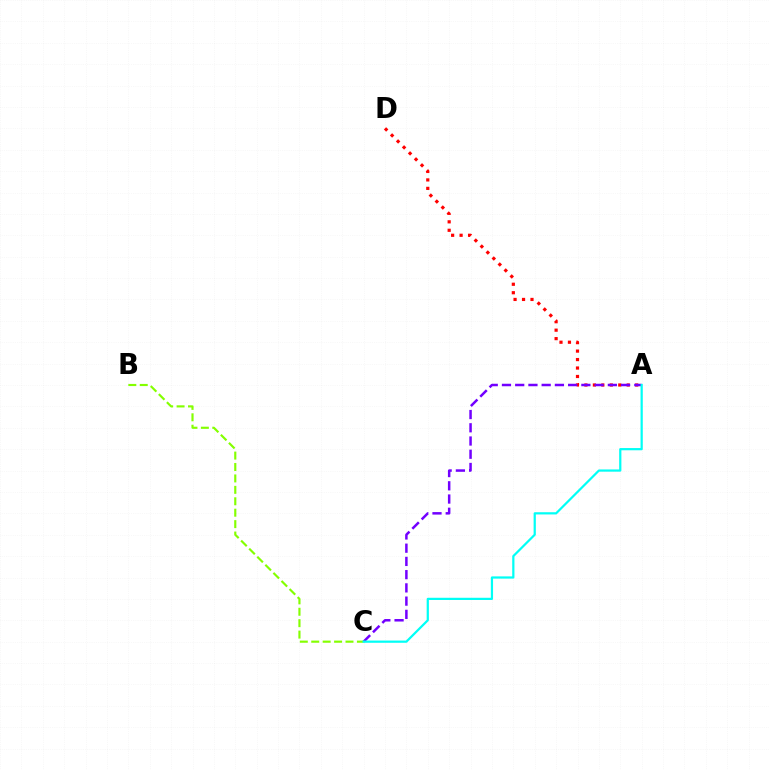{('A', 'D'): [{'color': '#ff0000', 'line_style': 'dotted', 'thickness': 2.3}], ('A', 'C'): [{'color': '#7200ff', 'line_style': 'dashed', 'thickness': 1.8}, {'color': '#00fff6', 'line_style': 'solid', 'thickness': 1.6}], ('B', 'C'): [{'color': '#84ff00', 'line_style': 'dashed', 'thickness': 1.55}]}